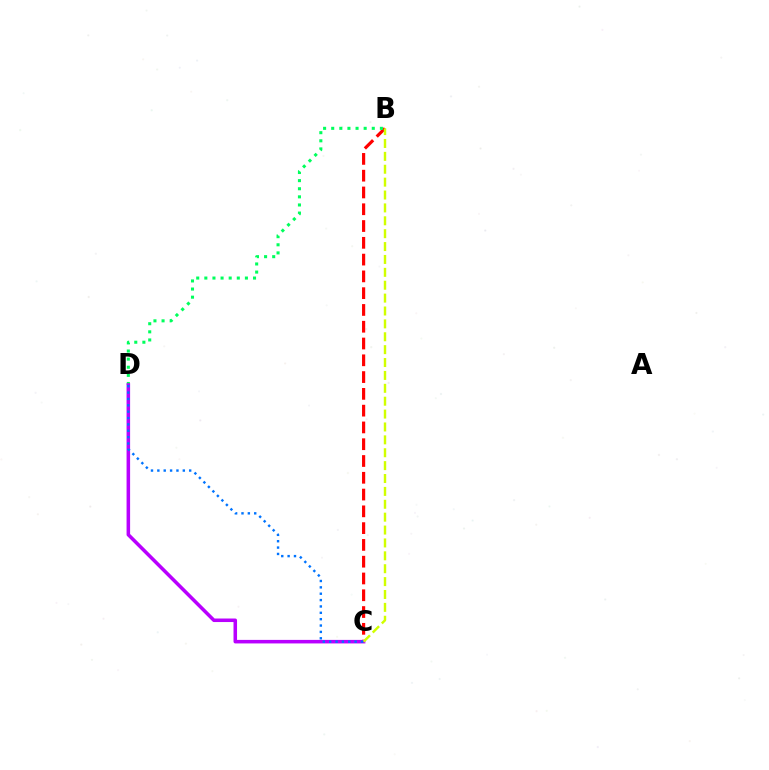{('B', 'C'): [{'color': '#ff0000', 'line_style': 'dashed', 'thickness': 2.28}, {'color': '#d1ff00', 'line_style': 'dashed', 'thickness': 1.75}], ('B', 'D'): [{'color': '#00ff5c', 'line_style': 'dotted', 'thickness': 2.2}], ('C', 'D'): [{'color': '#b900ff', 'line_style': 'solid', 'thickness': 2.55}, {'color': '#0074ff', 'line_style': 'dotted', 'thickness': 1.73}]}